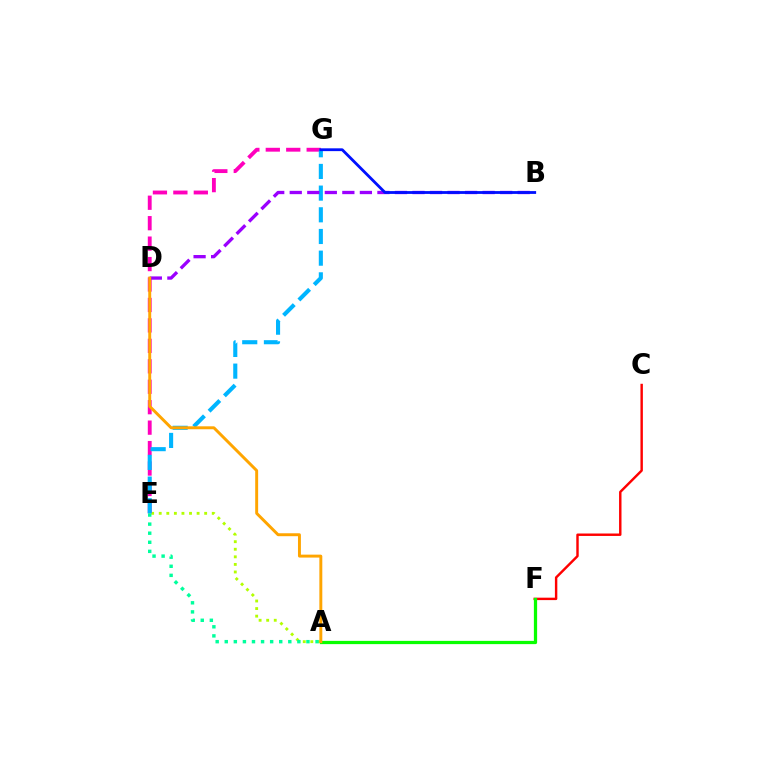{('A', 'E'): [{'color': '#b3ff00', 'line_style': 'dotted', 'thickness': 2.06}, {'color': '#00ff9d', 'line_style': 'dotted', 'thickness': 2.47}], ('E', 'G'): [{'color': '#ff00bd', 'line_style': 'dashed', 'thickness': 2.78}, {'color': '#00b5ff', 'line_style': 'dashed', 'thickness': 2.95}], ('C', 'F'): [{'color': '#ff0000', 'line_style': 'solid', 'thickness': 1.75}], ('A', 'F'): [{'color': '#08ff00', 'line_style': 'solid', 'thickness': 2.34}], ('B', 'D'): [{'color': '#9b00ff', 'line_style': 'dashed', 'thickness': 2.38}], ('A', 'D'): [{'color': '#ffa500', 'line_style': 'solid', 'thickness': 2.12}], ('B', 'G'): [{'color': '#0010ff', 'line_style': 'solid', 'thickness': 2.02}]}